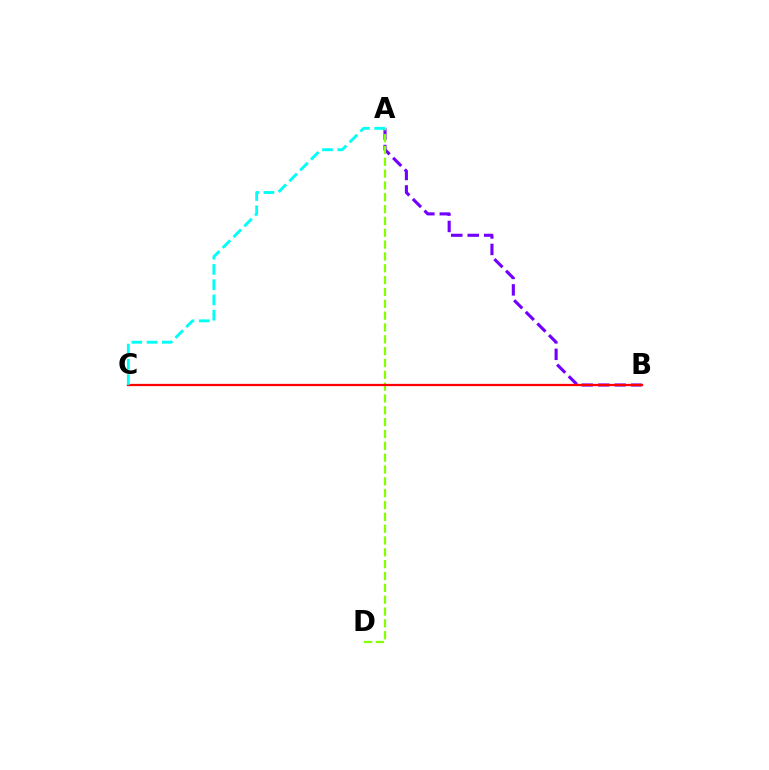{('A', 'B'): [{'color': '#7200ff', 'line_style': 'dashed', 'thickness': 2.23}], ('A', 'D'): [{'color': '#84ff00', 'line_style': 'dashed', 'thickness': 1.61}], ('B', 'C'): [{'color': '#ff0000', 'line_style': 'solid', 'thickness': 1.63}], ('A', 'C'): [{'color': '#00fff6', 'line_style': 'dashed', 'thickness': 2.07}]}